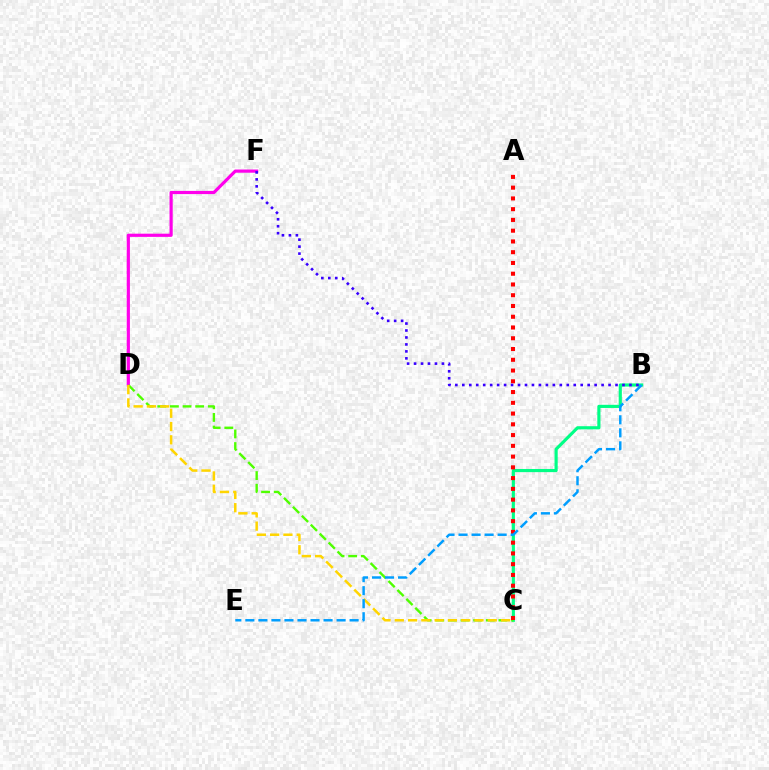{('B', 'C'): [{'color': '#00ff86', 'line_style': 'solid', 'thickness': 2.27}], ('D', 'F'): [{'color': '#ff00ed', 'line_style': 'solid', 'thickness': 2.29}], ('C', 'D'): [{'color': '#4fff00', 'line_style': 'dashed', 'thickness': 1.72}, {'color': '#ffd500', 'line_style': 'dashed', 'thickness': 1.8}], ('A', 'C'): [{'color': '#ff0000', 'line_style': 'dotted', 'thickness': 2.92}], ('B', 'E'): [{'color': '#009eff', 'line_style': 'dashed', 'thickness': 1.77}], ('B', 'F'): [{'color': '#3700ff', 'line_style': 'dotted', 'thickness': 1.89}]}